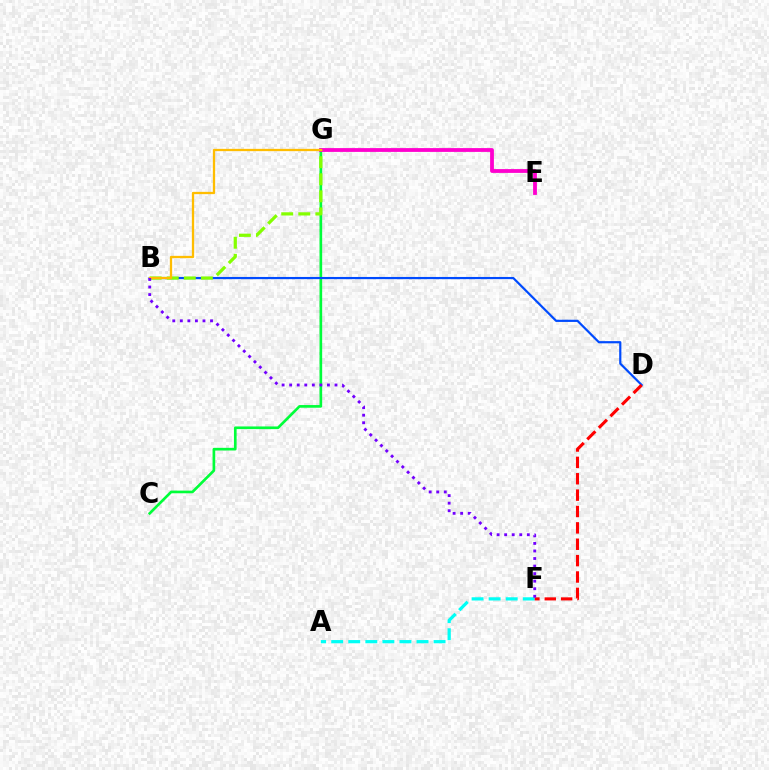{('C', 'G'): [{'color': '#00ff39', 'line_style': 'solid', 'thickness': 1.92}], ('B', 'D'): [{'color': '#004bff', 'line_style': 'solid', 'thickness': 1.58}], ('E', 'G'): [{'color': '#ff00cf', 'line_style': 'solid', 'thickness': 2.73}], ('B', 'G'): [{'color': '#84ff00', 'line_style': 'dashed', 'thickness': 2.32}, {'color': '#ffbd00', 'line_style': 'solid', 'thickness': 1.65}], ('A', 'F'): [{'color': '#00fff6', 'line_style': 'dashed', 'thickness': 2.32}], ('D', 'F'): [{'color': '#ff0000', 'line_style': 'dashed', 'thickness': 2.22}], ('B', 'F'): [{'color': '#7200ff', 'line_style': 'dotted', 'thickness': 2.05}]}